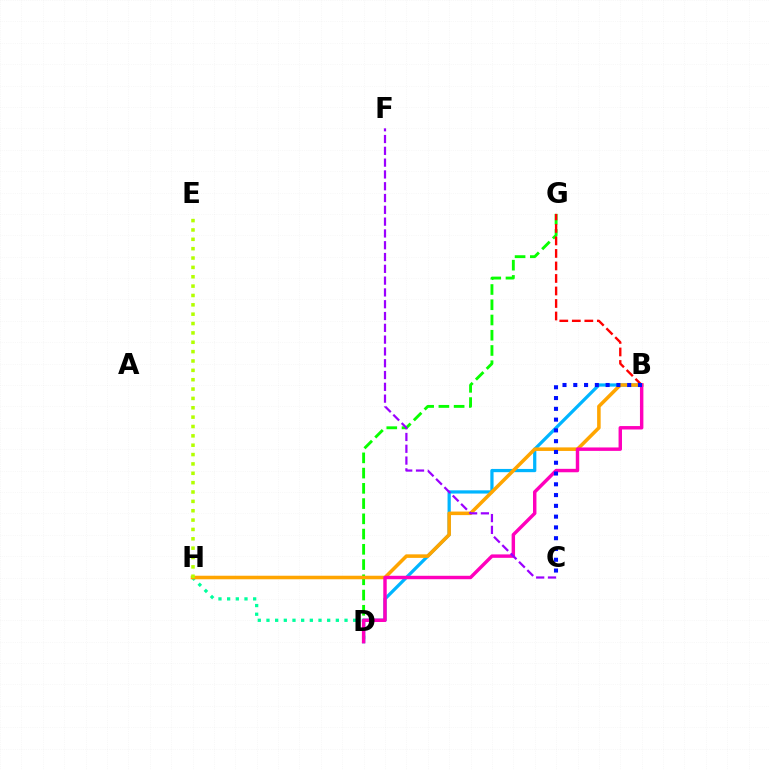{('D', 'H'): [{'color': '#00ff9d', 'line_style': 'dotted', 'thickness': 2.36}], ('B', 'D'): [{'color': '#00b5ff', 'line_style': 'solid', 'thickness': 2.33}, {'color': '#ff00bd', 'line_style': 'solid', 'thickness': 2.47}], ('D', 'G'): [{'color': '#08ff00', 'line_style': 'dashed', 'thickness': 2.07}], ('B', 'H'): [{'color': '#ffa500', 'line_style': 'solid', 'thickness': 2.55}], ('B', 'G'): [{'color': '#ff0000', 'line_style': 'dashed', 'thickness': 1.7}], ('E', 'H'): [{'color': '#b3ff00', 'line_style': 'dotted', 'thickness': 2.54}], ('C', 'F'): [{'color': '#9b00ff', 'line_style': 'dashed', 'thickness': 1.6}], ('B', 'C'): [{'color': '#0010ff', 'line_style': 'dotted', 'thickness': 2.93}]}